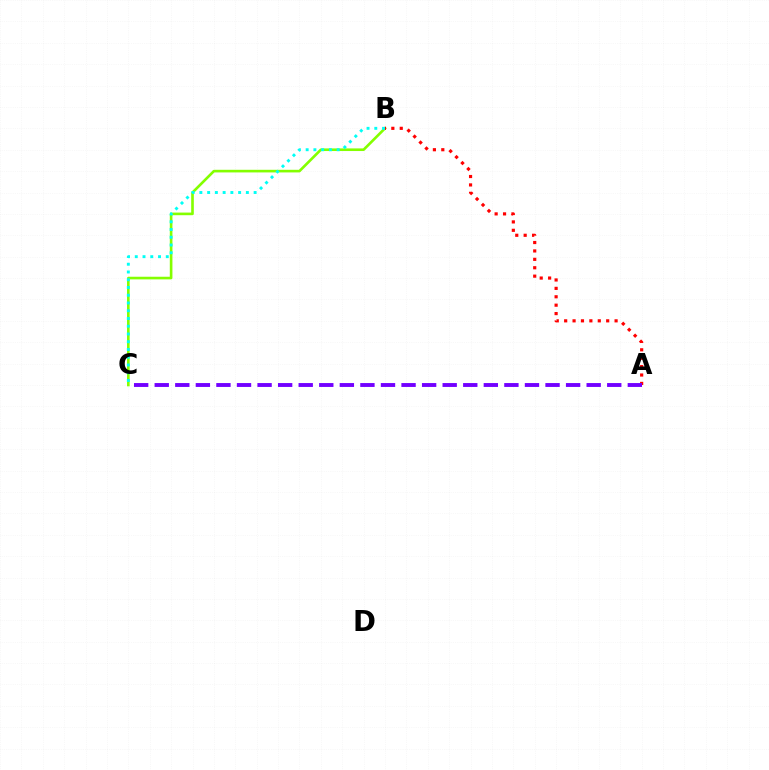{('B', 'C'): [{'color': '#84ff00', 'line_style': 'solid', 'thickness': 1.89}, {'color': '#00fff6', 'line_style': 'dotted', 'thickness': 2.11}], ('A', 'B'): [{'color': '#ff0000', 'line_style': 'dotted', 'thickness': 2.28}], ('A', 'C'): [{'color': '#7200ff', 'line_style': 'dashed', 'thickness': 2.79}]}